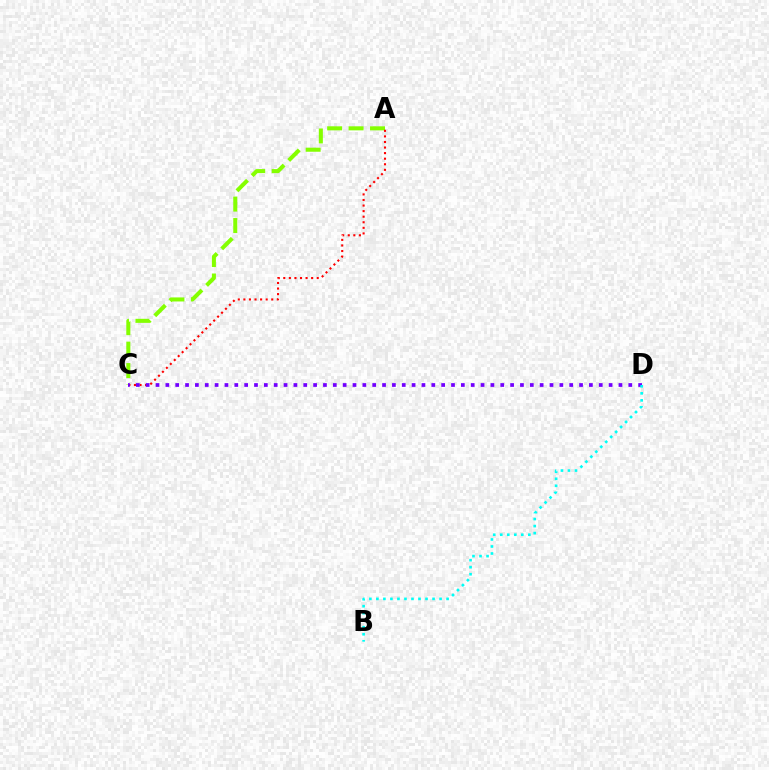{('A', 'C'): [{'color': '#84ff00', 'line_style': 'dashed', 'thickness': 2.91}, {'color': '#ff0000', 'line_style': 'dotted', 'thickness': 1.51}], ('C', 'D'): [{'color': '#7200ff', 'line_style': 'dotted', 'thickness': 2.68}], ('B', 'D'): [{'color': '#00fff6', 'line_style': 'dotted', 'thickness': 1.91}]}